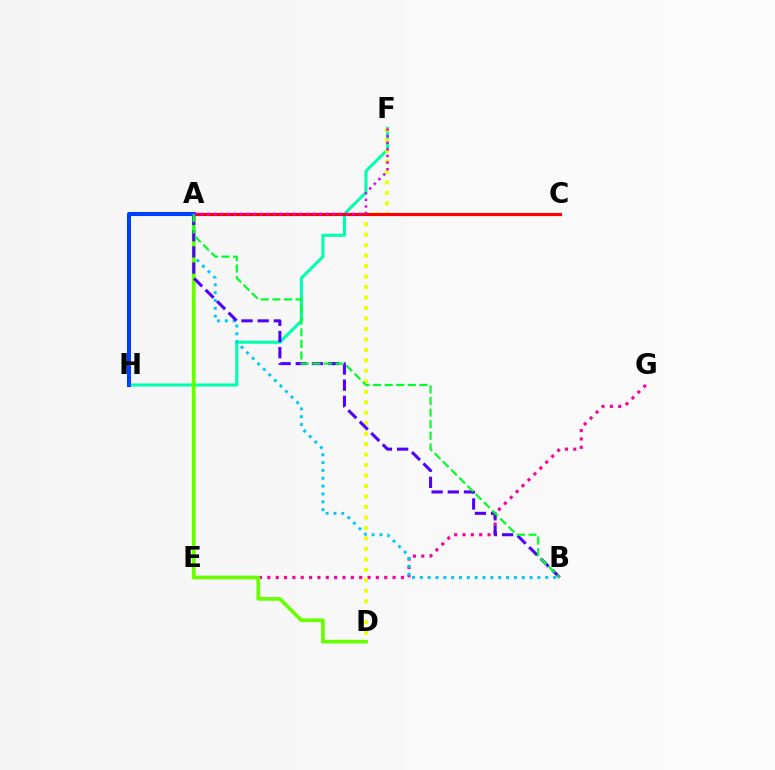{('F', 'H'): [{'color': '#00ffaf', 'line_style': 'solid', 'thickness': 2.21}], ('E', 'G'): [{'color': '#ff00a0', 'line_style': 'dotted', 'thickness': 2.27}], ('A', 'B'): [{'color': '#00c7ff', 'line_style': 'dotted', 'thickness': 2.13}, {'color': '#4f00ff', 'line_style': 'dashed', 'thickness': 2.2}, {'color': '#00ff27', 'line_style': 'dashed', 'thickness': 1.57}], ('D', 'F'): [{'color': '#eeff00', 'line_style': 'dotted', 'thickness': 2.85}], ('A', 'H'): [{'color': '#ff8800', 'line_style': 'dashed', 'thickness': 1.91}, {'color': '#003fff', 'line_style': 'solid', 'thickness': 2.91}], ('A', 'D'): [{'color': '#66ff00', 'line_style': 'solid', 'thickness': 2.65}], ('A', 'C'): [{'color': '#ff0000', 'line_style': 'solid', 'thickness': 2.26}], ('A', 'F'): [{'color': '#d600ff', 'line_style': 'dotted', 'thickness': 1.79}]}